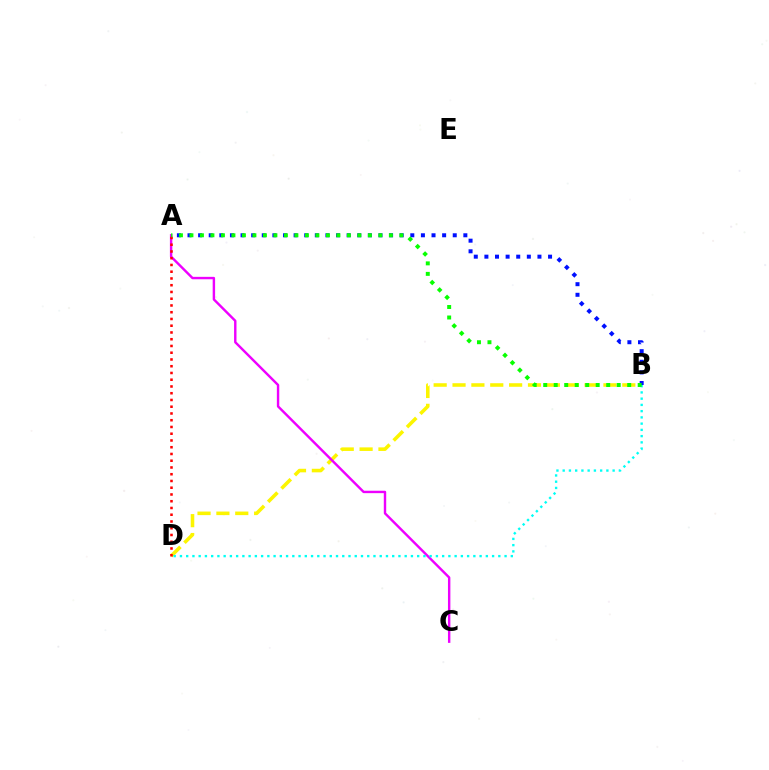{('B', 'D'): [{'color': '#fcf500', 'line_style': 'dashed', 'thickness': 2.56}, {'color': '#00fff6', 'line_style': 'dotted', 'thickness': 1.7}], ('A', 'C'): [{'color': '#ee00ff', 'line_style': 'solid', 'thickness': 1.74}], ('A', 'D'): [{'color': '#ff0000', 'line_style': 'dotted', 'thickness': 1.83}], ('A', 'B'): [{'color': '#0010ff', 'line_style': 'dotted', 'thickness': 2.88}, {'color': '#08ff00', 'line_style': 'dotted', 'thickness': 2.85}]}